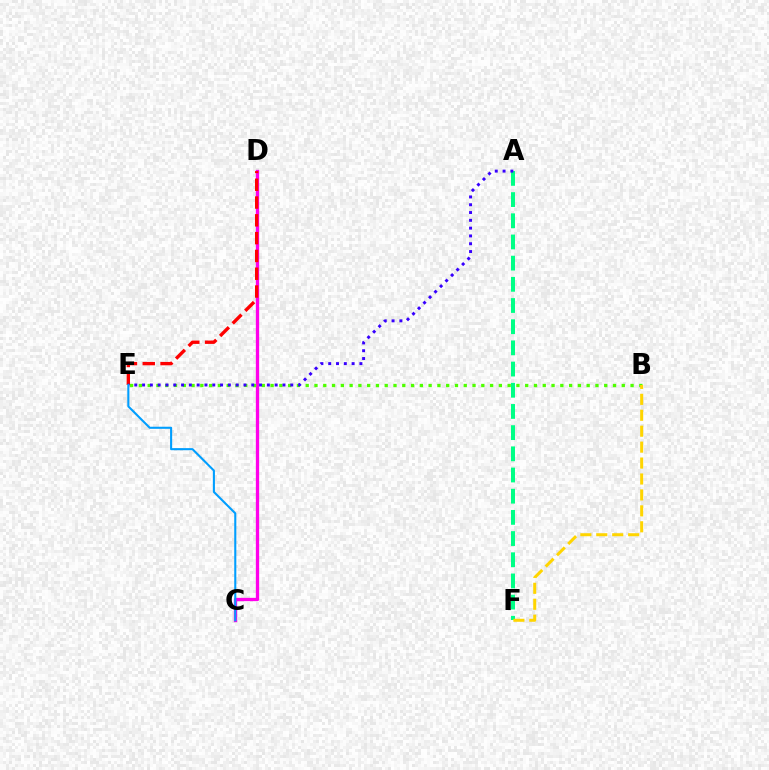{('C', 'D'): [{'color': '#ff00ed', 'line_style': 'solid', 'thickness': 2.38}], ('A', 'F'): [{'color': '#00ff86', 'line_style': 'dashed', 'thickness': 2.88}], ('B', 'E'): [{'color': '#4fff00', 'line_style': 'dotted', 'thickness': 2.39}], ('D', 'E'): [{'color': '#ff0000', 'line_style': 'dashed', 'thickness': 2.42}], ('A', 'E'): [{'color': '#3700ff', 'line_style': 'dotted', 'thickness': 2.12}], ('C', 'E'): [{'color': '#009eff', 'line_style': 'solid', 'thickness': 1.5}], ('B', 'F'): [{'color': '#ffd500', 'line_style': 'dashed', 'thickness': 2.16}]}